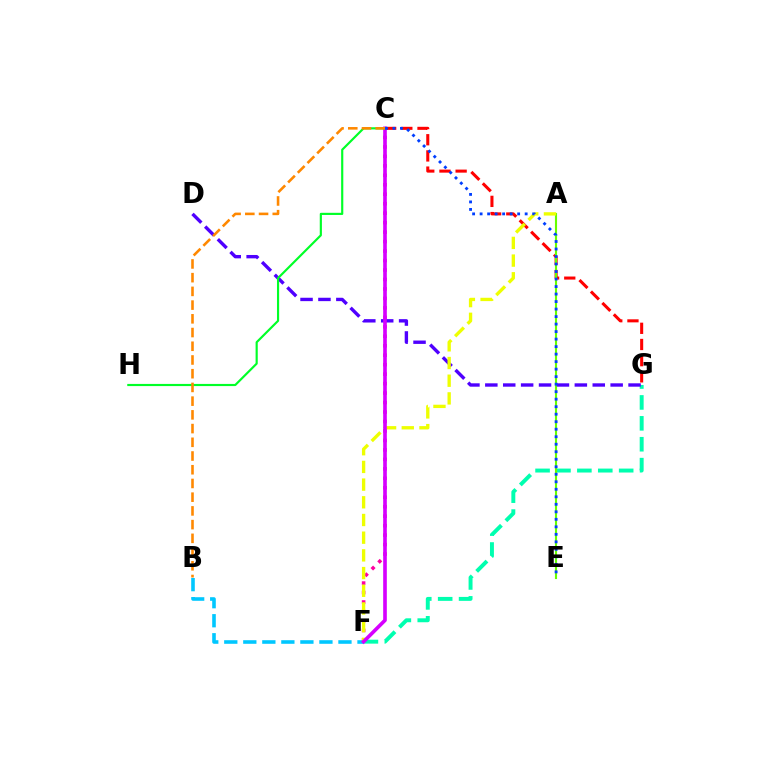{('C', 'G'): [{'color': '#ff0000', 'line_style': 'dashed', 'thickness': 2.2}], ('F', 'G'): [{'color': '#00ffaf', 'line_style': 'dashed', 'thickness': 2.84}], ('A', 'E'): [{'color': '#66ff00', 'line_style': 'solid', 'thickness': 1.52}], ('C', 'F'): [{'color': '#ff00a0', 'line_style': 'dotted', 'thickness': 2.57}, {'color': '#d600ff', 'line_style': 'solid', 'thickness': 2.62}], ('D', 'G'): [{'color': '#4f00ff', 'line_style': 'dashed', 'thickness': 2.43}], ('B', 'F'): [{'color': '#00c7ff', 'line_style': 'dashed', 'thickness': 2.59}], ('A', 'F'): [{'color': '#eeff00', 'line_style': 'dashed', 'thickness': 2.4}], ('C', 'H'): [{'color': '#00ff27', 'line_style': 'solid', 'thickness': 1.56}], ('C', 'E'): [{'color': '#003fff', 'line_style': 'dotted', 'thickness': 2.04}], ('B', 'C'): [{'color': '#ff8800', 'line_style': 'dashed', 'thickness': 1.86}]}